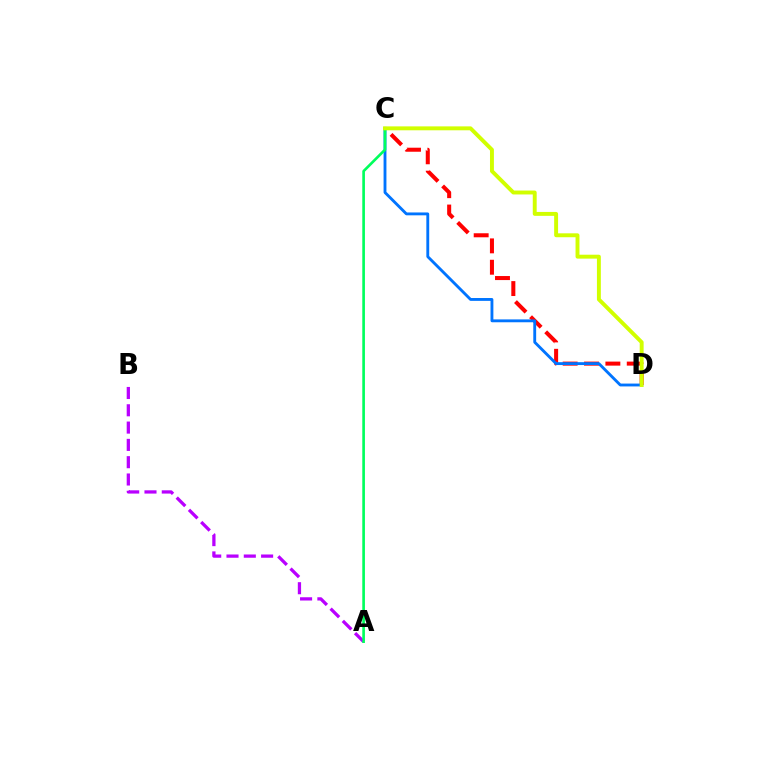{('C', 'D'): [{'color': '#ff0000', 'line_style': 'dashed', 'thickness': 2.9}, {'color': '#0074ff', 'line_style': 'solid', 'thickness': 2.06}, {'color': '#d1ff00', 'line_style': 'solid', 'thickness': 2.82}], ('A', 'B'): [{'color': '#b900ff', 'line_style': 'dashed', 'thickness': 2.35}], ('A', 'C'): [{'color': '#00ff5c', 'line_style': 'solid', 'thickness': 1.91}]}